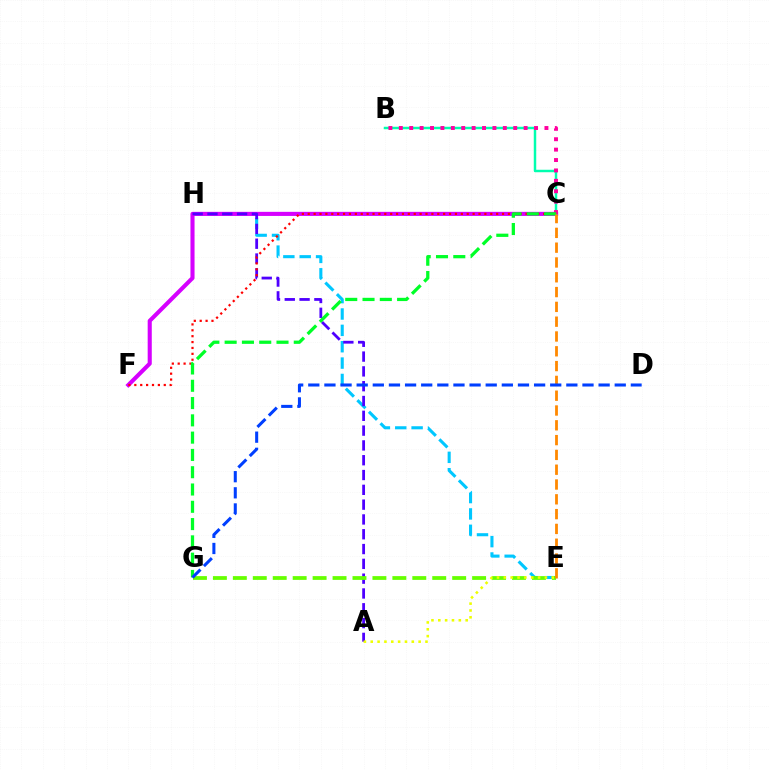{('E', 'H'): [{'color': '#00c7ff', 'line_style': 'dashed', 'thickness': 2.22}], ('C', 'F'): [{'color': '#d600ff', 'line_style': 'solid', 'thickness': 2.95}, {'color': '#ff0000', 'line_style': 'dotted', 'thickness': 1.6}], ('B', 'C'): [{'color': '#00ffaf', 'line_style': 'solid', 'thickness': 1.78}, {'color': '#ff00a0', 'line_style': 'dotted', 'thickness': 2.83}], ('A', 'H'): [{'color': '#4f00ff', 'line_style': 'dashed', 'thickness': 2.01}], ('C', 'G'): [{'color': '#00ff27', 'line_style': 'dashed', 'thickness': 2.35}], ('E', 'G'): [{'color': '#66ff00', 'line_style': 'dashed', 'thickness': 2.71}], ('C', 'E'): [{'color': '#ff8800', 'line_style': 'dashed', 'thickness': 2.01}], ('D', 'G'): [{'color': '#003fff', 'line_style': 'dashed', 'thickness': 2.19}], ('A', 'E'): [{'color': '#eeff00', 'line_style': 'dotted', 'thickness': 1.86}]}